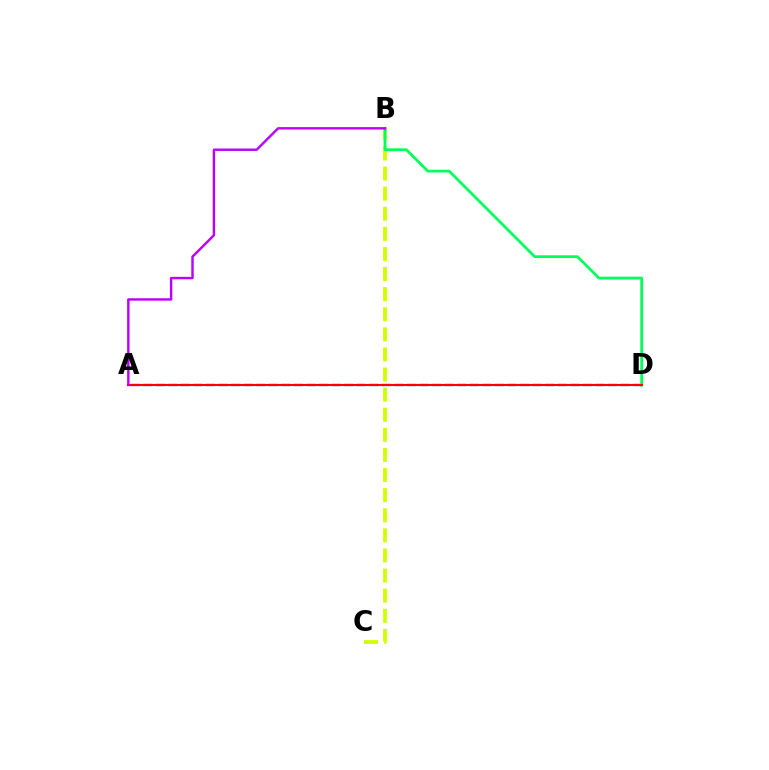{('A', 'D'): [{'color': '#0074ff', 'line_style': 'dashed', 'thickness': 1.71}, {'color': '#ff0000', 'line_style': 'solid', 'thickness': 1.52}], ('B', 'C'): [{'color': '#d1ff00', 'line_style': 'dashed', 'thickness': 2.73}], ('B', 'D'): [{'color': '#00ff5c', 'line_style': 'solid', 'thickness': 1.99}], ('A', 'B'): [{'color': '#b900ff', 'line_style': 'solid', 'thickness': 1.74}]}